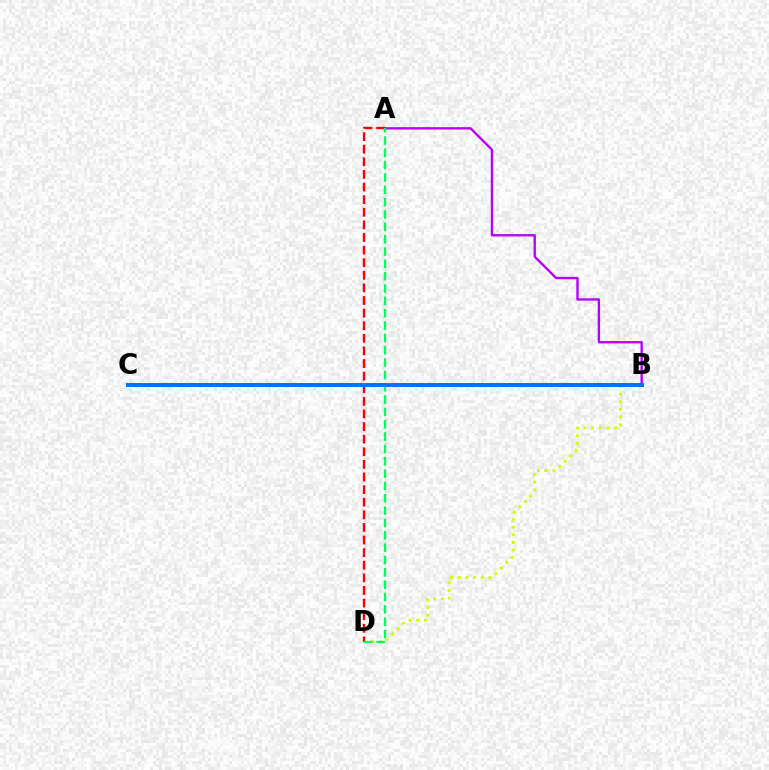{('B', 'D'): [{'color': '#d1ff00', 'line_style': 'dotted', 'thickness': 2.08}], ('A', 'B'): [{'color': '#b900ff', 'line_style': 'solid', 'thickness': 1.71}], ('A', 'D'): [{'color': '#ff0000', 'line_style': 'dashed', 'thickness': 1.71}, {'color': '#00ff5c', 'line_style': 'dashed', 'thickness': 1.68}], ('B', 'C'): [{'color': '#0074ff', 'line_style': 'solid', 'thickness': 2.86}]}